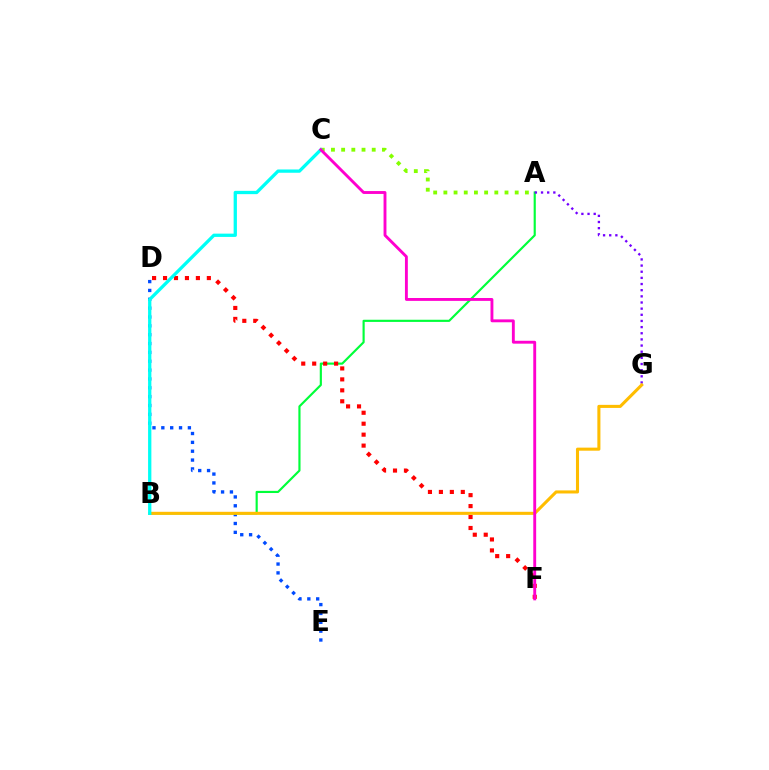{('D', 'E'): [{'color': '#004bff', 'line_style': 'dotted', 'thickness': 2.4}], ('A', 'B'): [{'color': '#00ff39', 'line_style': 'solid', 'thickness': 1.55}], ('A', 'G'): [{'color': '#7200ff', 'line_style': 'dotted', 'thickness': 1.67}], ('B', 'G'): [{'color': '#ffbd00', 'line_style': 'solid', 'thickness': 2.21}], ('A', 'C'): [{'color': '#84ff00', 'line_style': 'dotted', 'thickness': 2.77}], ('D', 'F'): [{'color': '#ff0000', 'line_style': 'dotted', 'thickness': 2.98}], ('B', 'C'): [{'color': '#00fff6', 'line_style': 'solid', 'thickness': 2.37}], ('C', 'F'): [{'color': '#ff00cf', 'line_style': 'solid', 'thickness': 2.07}]}